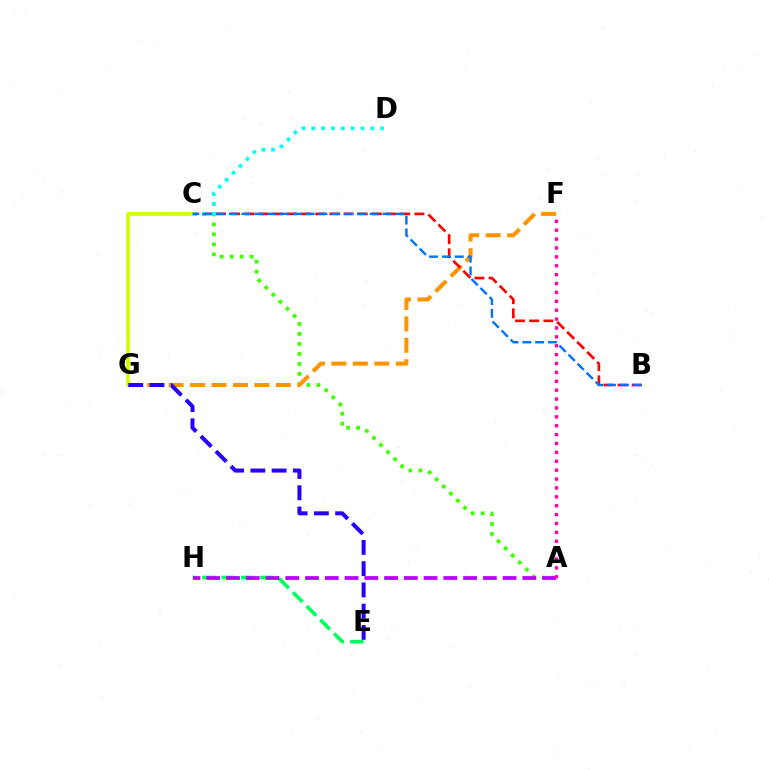{('A', 'C'): [{'color': '#3dff00', 'line_style': 'dotted', 'thickness': 2.72}], ('F', 'G'): [{'color': '#ff9400', 'line_style': 'dashed', 'thickness': 2.91}], ('B', 'C'): [{'color': '#ff0000', 'line_style': 'dashed', 'thickness': 1.92}, {'color': '#0074ff', 'line_style': 'dashed', 'thickness': 1.74}], ('C', 'D'): [{'color': '#00fff6', 'line_style': 'dotted', 'thickness': 2.67}], ('C', 'G'): [{'color': '#d1ff00', 'line_style': 'solid', 'thickness': 2.65}], ('E', 'G'): [{'color': '#2500ff', 'line_style': 'dashed', 'thickness': 2.89}], ('E', 'H'): [{'color': '#00ff5c', 'line_style': 'dashed', 'thickness': 2.63}], ('A', 'H'): [{'color': '#b900ff', 'line_style': 'dashed', 'thickness': 2.68}], ('A', 'F'): [{'color': '#ff00ac', 'line_style': 'dotted', 'thickness': 2.41}]}